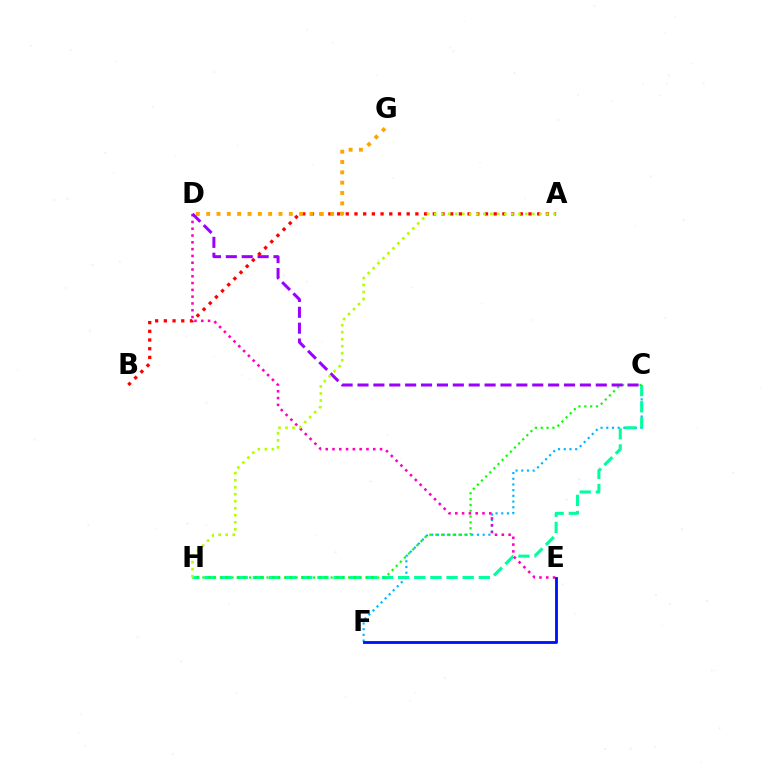{('A', 'B'): [{'color': '#ff0000', 'line_style': 'dotted', 'thickness': 2.36}], ('C', 'F'): [{'color': '#00b5ff', 'line_style': 'dotted', 'thickness': 1.55}], ('C', 'H'): [{'color': '#00ff9d', 'line_style': 'dashed', 'thickness': 2.19}, {'color': '#08ff00', 'line_style': 'dotted', 'thickness': 1.58}], ('D', 'E'): [{'color': '#ff00bd', 'line_style': 'dotted', 'thickness': 1.84}], ('D', 'G'): [{'color': '#ffa500', 'line_style': 'dotted', 'thickness': 2.81}], ('C', 'D'): [{'color': '#9b00ff', 'line_style': 'dashed', 'thickness': 2.16}], ('E', 'F'): [{'color': '#0010ff', 'line_style': 'solid', 'thickness': 2.04}], ('A', 'H'): [{'color': '#b3ff00', 'line_style': 'dotted', 'thickness': 1.9}]}